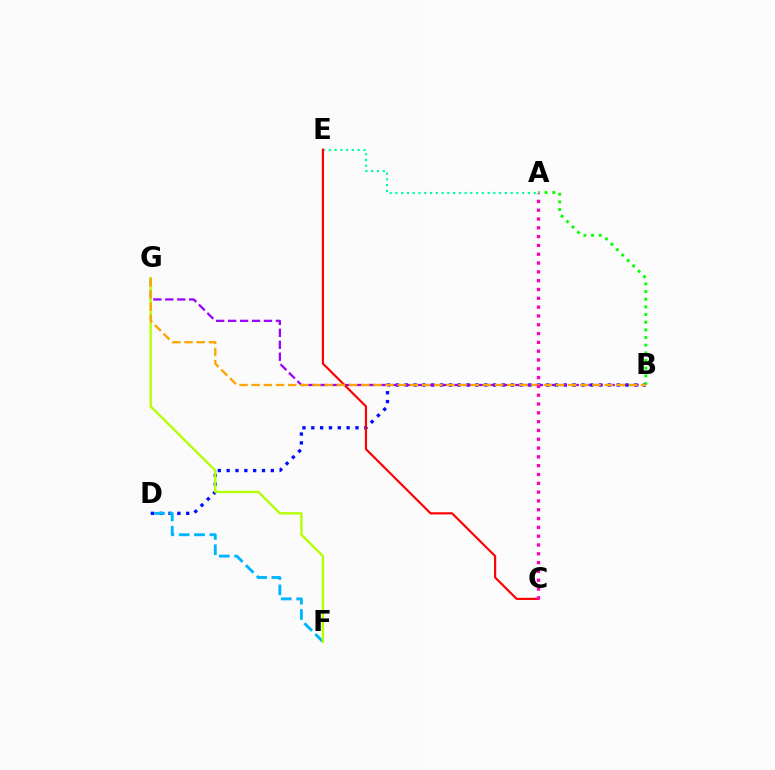{('B', 'D'): [{'color': '#0010ff', 'line_style': 'dotted', 'thickness': 2.4}], ('B', 'G'): [{'color': '#9b00ff', 'line_style': 'dashed', 'thickness': 1.62}, {'color': '#ffa500', 'line_style': 'dashed', 'thickness': 1.65}], ('A', 'E'): [{'color': '#00ff9d', 'line_style': 'dotted', 'thickness': 1.57}], ('D', 'F'): [{'color': '#00b5ff', 'line_style': 'dashed', 'thickness': 2.09}], ('A', 'B'): [{'color': '#08ff00', 'line_style': 'dotted', 'thickness': 2.08}], ('F', 'G'): [{'color': '#b3ff00', 'line_style': 'solid', 'thickness': 1.67}], ('C', 'E'): [{'color': '#ff0000', 'line_style': 'solid', 'thickness': 1.56}], ('A', 'C'): [{'color': '#ff00bd', 'line_style': 'dotted', 'thickness': 2.39}]}